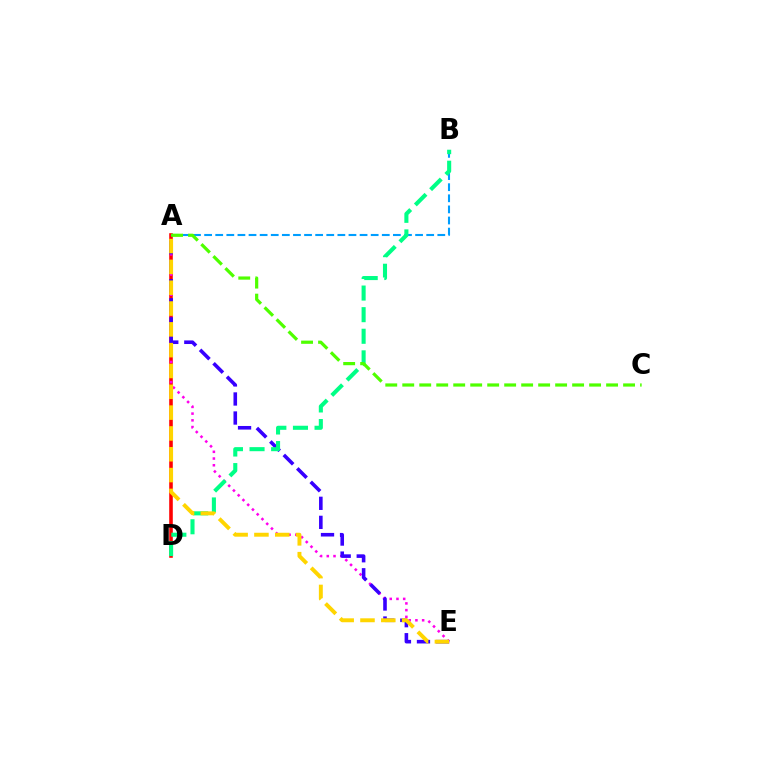{('A', 'D'): [{'color': '#ff0000', 'line_style': 'solid', 'thickness': 2.58}], ('A', 'B'): [{'color': '#009eff', 'line_style': 'dashed', 'thickness': 1.51}], ('A', 'E'): [{'color': '#ff00ed', 'line_style': 'dotted', 'thickness': 1.83}, {'color': '#3700ff', 'line_style': 'dashed', 'thickness': 2.59}, {'color': '#ffd500', 'line_style': 'dashed', 'thickness': 2.83}], ('B', 'D'): [{'color': '#00ff86', 'line_style': 'dashed', 'thickness': 2.93}], ('A', 'C'): [{'color': '#4fff00', 'line_style': 'dashed', 'thickness': 2.31}]}